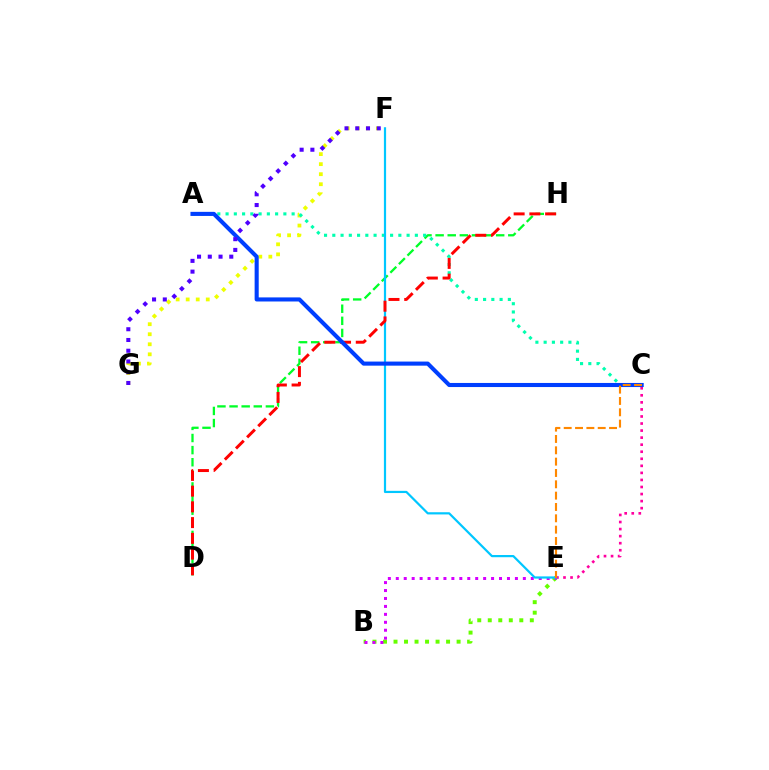{('B', 'E'): [{'color': '#66ff00', 'line_style': 'dotted', 'thickness': 2.86}, {'color': '#d600ff', 'line_style': 'dotted', 'thickness': 2.16}], ('F', 'G'): [{'color': '#eeff00', 'line_style': 'dotted', 'thickness': 2.73}, {'color': '#4f00ff', 'line_style': 'dotted', 'thickness': 2.92}], ('D', 'H'): [{'color': '#00ff27', 'line_style': 'dashed', 'thickness': 1.65}, {'color': '#ff0000', 'line_style': 'dashed', 'thickness': 2.14}], ('A', 'C'): [{'color': '#00ffaf', 'line_style': 'dotted', 'thickness': 2.24}, {'color': '#003fff', 'line_style': 'solid', 'thickness': 2.94}], ('C', 'E'): [{'color': '#ff00a0', 'line_style': 'dotted', 'thickness': 1.92}, {'color': '#ff8800', 'line_style': 'dashed', 'thickness': 1.54}], ('E', 'F'): [{'color': '#00c7ff', 'line_style': 'solid', 'thickness': 1.59}]}